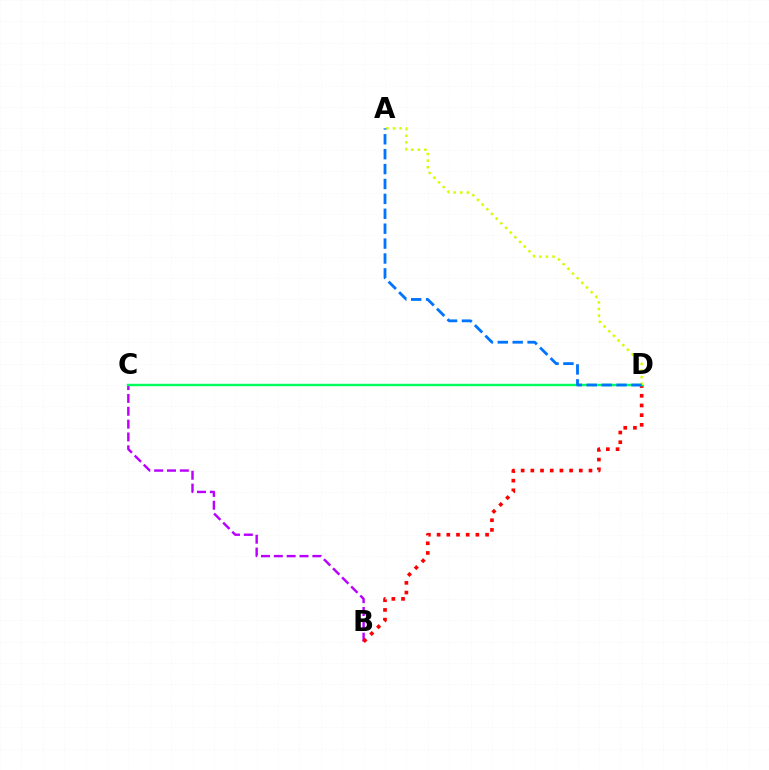{('B', 'C'): [{'color': '#b900ff', 'line_style': 'dashed', 'thickness': 1.75}], ('B', 'D'): [{'color': '#ff0000', 'line_style': 'dotted', 'thickness': 2.63}], ('C', 'D'): [{'color': '#00ff5c', 'line_style': 'solid', 'thickness': 1.74}], ('A', 'D'): [{'color': '#d1ff00', 'line_style': 'dotted', 'thickness': 1.79}, {'color': '#0074ff', 'line_style': 'dashed', 'thickness': 2.02}]}